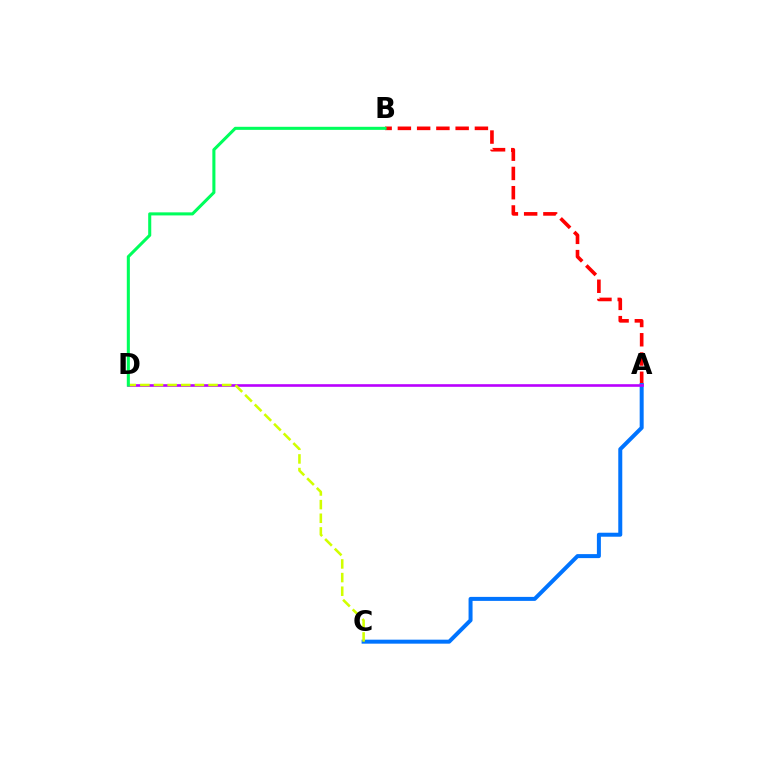{('A', 'B'): [{'color': '#ff0000', 'line_style': 'dashed', 'thickness': 2.62}], ('A', 'C'): [{'color': '#0074ff', 'line_style': 'solid', 'thickness': 2.87}], ('A', 'D'): [{'color': '#b900ff', 'line_style': 'solid', 'thickness': 1.89}], ('C', 'D'): [{'color': '#d1ff00', 'line_style': 'dashed', 'thickness': 1.85}], ('B', 'D'): [{'color': '#00ff5c', 'line_style': 'solid', 'thickness': 2.21}]}